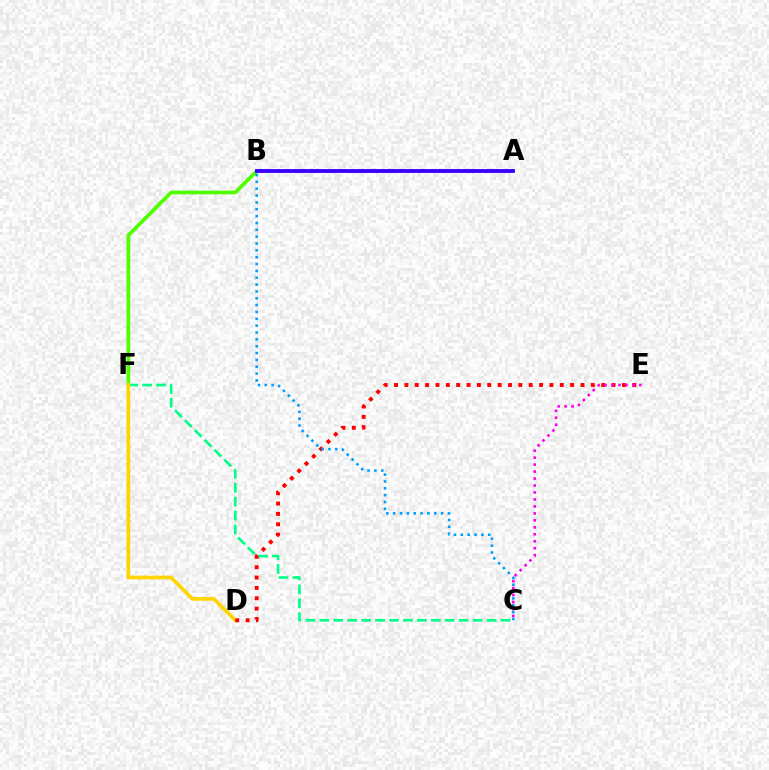{('C', 'F'): [{'color': '#00ff86', 'line_style': 'dashed', 'thickness': 1.89}], ('B', 'F'): [{'color': '#4fff00', 'line_style': 'solid', 'thickness': 2.67}], ('D', 'F'): [{'color': '#ffd500', 'line_style': 'solid', 'thickness': 2.63}], ('A', 'B'): [{'color': '#3700ff', 'line_style': 'solid', 'thickness': 2.77}], ('D', 'E'): [{'color': '#ff0000', 'line_style': 'dotted', 'thickness': 2.81}], ('C', 'E'): [{'color': '#ff00ed', 'line_style': 'dotted', 'thickness': 1.89}], ('B', 'C'): [{'color': '#009eff', 'line_style': 'dotted', 'thickness': 1.86}]}